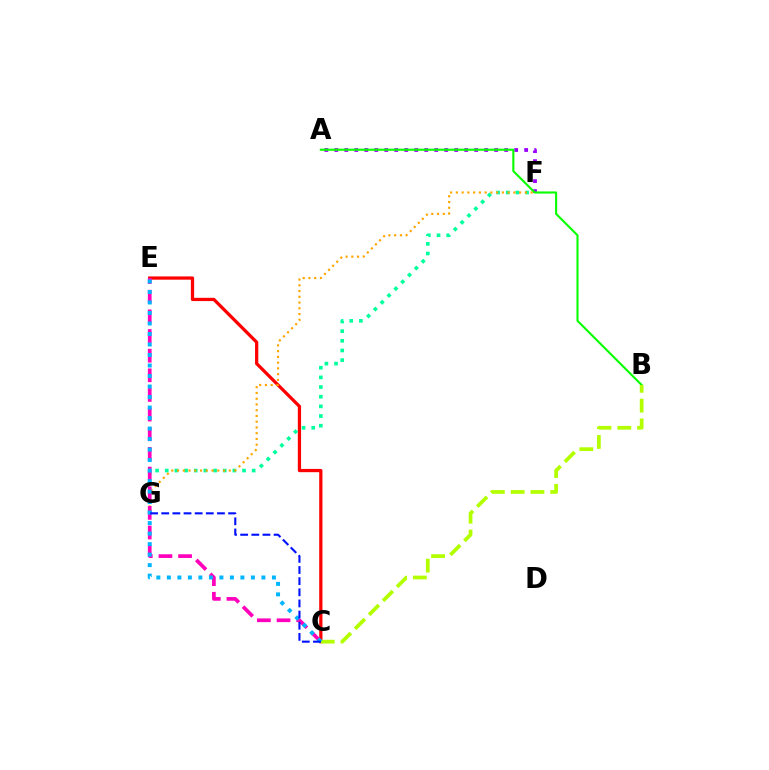{('C', 'E'): [{'color': '#ff0000', 'line_style': 'solid', 'thickness': 2.34}, {'color': '#ff00bd', 'line_style': 'dashed', 'thickness': 2.67}, {'color': '#00b5ff', 'line_style': 'dotted', 'thickness': 2.85}], ('A', 'F'): [{'color': '#9b00ff', 'line_style': 'dotted', 'thickness': 2.71}], ('F', 'G'): [{'color': '#00ff9d', 'line_style': 'dotted', 'thickness': 2.62}, {'color': '#ffa500', 'line_style': 'dotted', 'thickness': 1.56}], ('A', 'B'): [{'color': '#08ff00', 'line_style': 'solid', 'thickness': 1.52}], ('B', 'C'): [{'color': '#b3ff00', 'line_style': 'dashed', 'thickness': 2.69}], ('C', 'G'): [{'color': '#0010ff', 'line_style': 'dashed', 'thickness': 1.51}]}